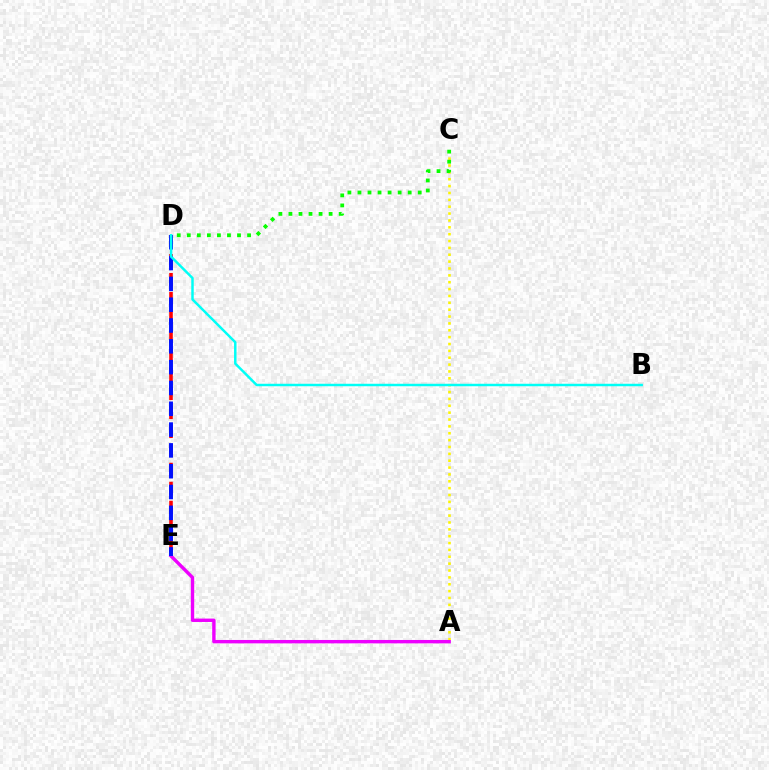{('A', 'C'): [{'color': '#fcf500', 'line_style': 'dotted', 'thickness': 1.87}], ('D', 'E'): [{'color': '#ff0000', 'line_style': 'dashed', 'thickness': 2.58}, {'color': '#0010ff', 'line_style': 'dashed', 'thickness': 2.83}], ('A', 'E'): [{'color': '#ee00ff', 'line_style': 'solid', 'thickness': 2.44}], ('B', 'D'): [{'color': '#00fff6', 'line_style': 'solid', 'thickness': 1.77}], ('C', 'D'): [{'color': '#08ff00', 'line_style': 'dotted', 'thickness': 2.73}]}